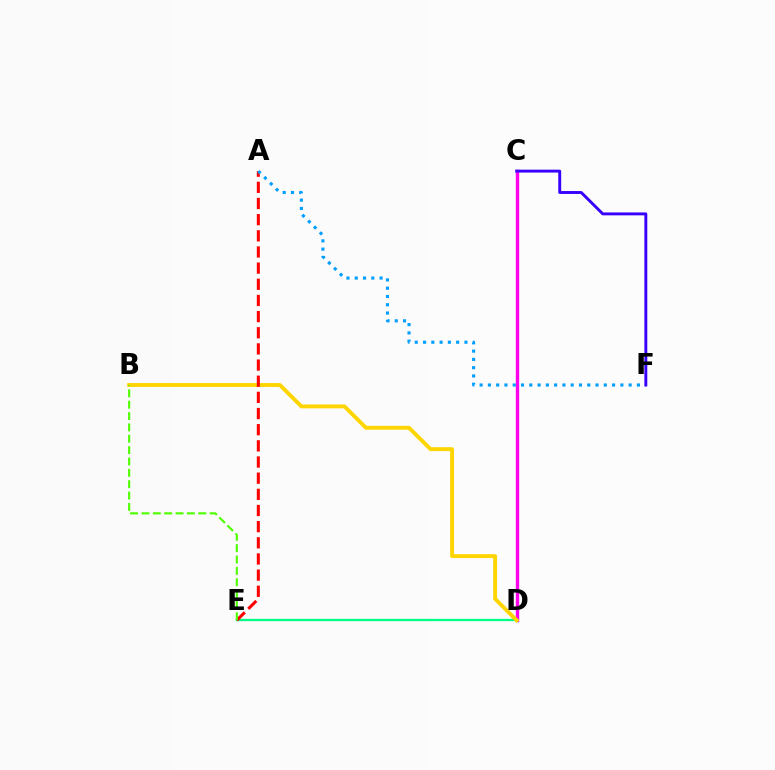{('C', 'D'): [{'color': '#ff00ed', 'line_style': 'solid', 'thickness': 2.43}], ('D', 'E'): [{'color': '#00ff86', 'line_style': 'solid', 'thickness': 1.66}], ('B', 'D'): [{'color': '#ffd500', 'line_style': 'solid', 'thickness': 2.8}], ('A', 'E'): [{'color': '#ff0000', 'line_style': 'dashed', 'thickness': 2.2}], ('A', 'F'): [{'color': '#009eff', 'line_style': 'dotted', 'thickness': 2.25}], ('B', 'E'): [{'color': '#4fff00', 'line_style': 'dashed', 'thickness': 1.54}], ('C', 'F'): [{'color': '#3700ff', 'line_style': 'solid', 'thickness': 2.1}]}